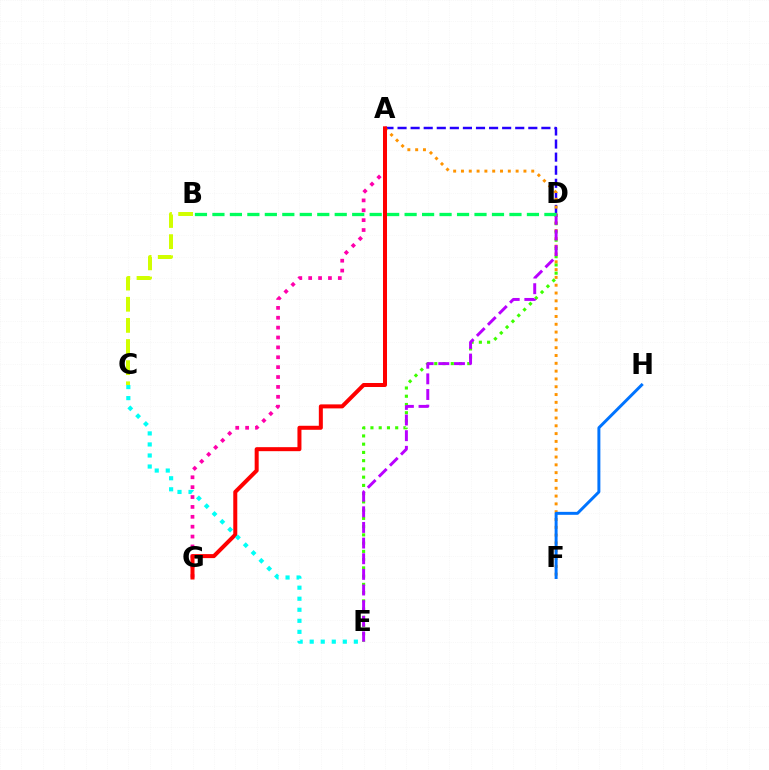{('A', 'D'): [{'color': '#2500ff', 'line_style': 'dashed', 'thickness': 1.78}], ('A', 'G'): [{'color': '#ff00ac', 'line_style': 'dotted', 'thickness': 2.68}, {'color': '#ff0000', 'line_style': 'solid', 'thickness': 2.89}], ('D', 'E'): [{'color': '#3dff00', 'line_style': 'dotted', 'thickness': 2.24}, {'color': '#b900ff', 'line_style': 'dashed', 'thickness': 2.12}], ('A', 'F'): [{'color': '#ff9400', 'line_style': 'dotted', 'thickness': 2.12}], ('B', 'C'): [{'color': '#d1ff00', 'line_style': 'dashed', 'thickness': 2.87}], ('B', 'D'): [{'color': '#00ff5c', 'line_style': 'dashed', 'thickness': 2.37}], ('F', 'H'): [{'color': '#0074ff', 'line_style': 'solid', 'thickness': 2.13}], ('C', 'E'): [{'color': '#00fff6', 'line_style': 'dotted', 'thickness': 3.0}]}